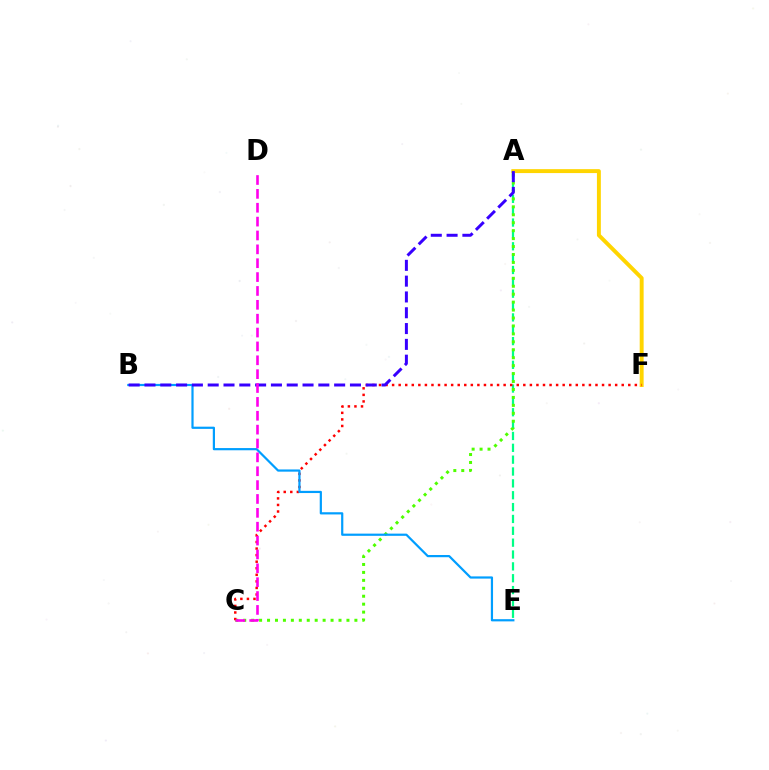{('A', 'E'): [{'color': '#00ff86', 'line_style': 'dashed', 'thickness': 1.61}], ('A', 'F'): [{'color': '#ffd500', 'line_style': 'solid', 'thickness': 2.83}], ('A', 'C'): [{'color': '#4fff00', 'line_style': 'dotted', 'thickness': 2.16}], ('C', 'F'): [{'color': '#ff0000', 'line_style': 'dotted', 'thickness': 1.78}], ('B', 'E'): [{'color': '#009eff', 'line_style': 'solid', 'thickness': 1.59}], ('A', 'B'): [{'color': '#3700ff', 'line_style': 'dashed', 'thickness': 2.15}], ('C', 'D'): [{'color': '#ff00ed', 'line_style': 'dashed', 'thickness': 1.88}]}